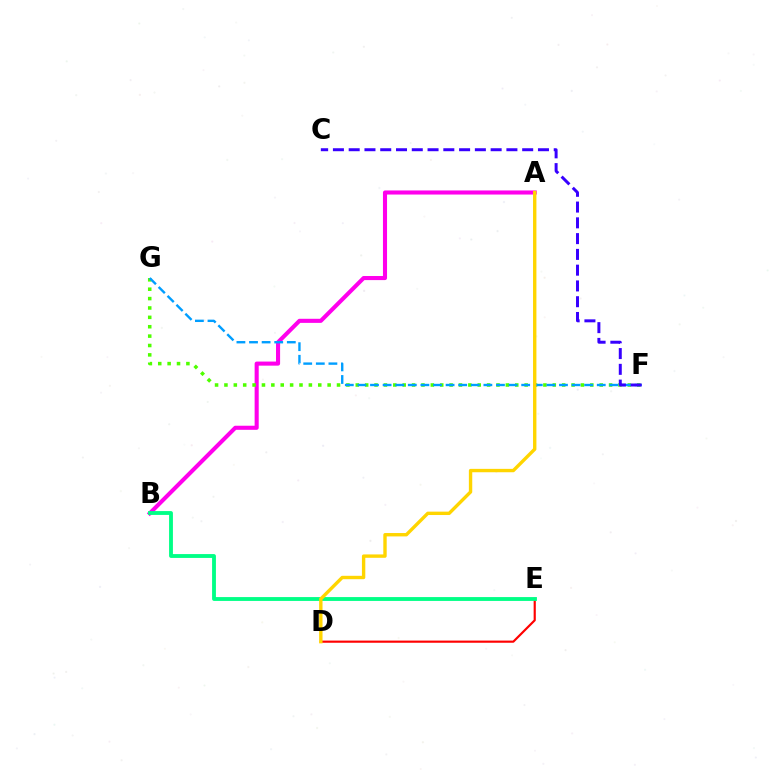{('A', 'B'): [{'color': '#ff00ed', 'line_style': 'solid', 'thickness': 2.94}], ('D', 'E'): [{'color': '#ff0000', 'line_style': 'solid', 'thickness': 1.56}], ('F', 'G'): [{'color': '#4fff00', 'line_style': 'dotted', 'thickness': 2.55}, {'color': '#009eff', 'line_style': 'dashed', 'thickness': 1.71}], ('B', 'E'): [{'color': '#00ff86', 'line_style': 'solid', 'thickness': 2.77}], ('A', 'D'): [{'color': '#ffd500', 'line_style': 'solid', 'thickness': 2.43}], ('C', 'F'): [{'color': '#3700ff', 'line_style': 'dashed', 'thickness': 2.14}]}